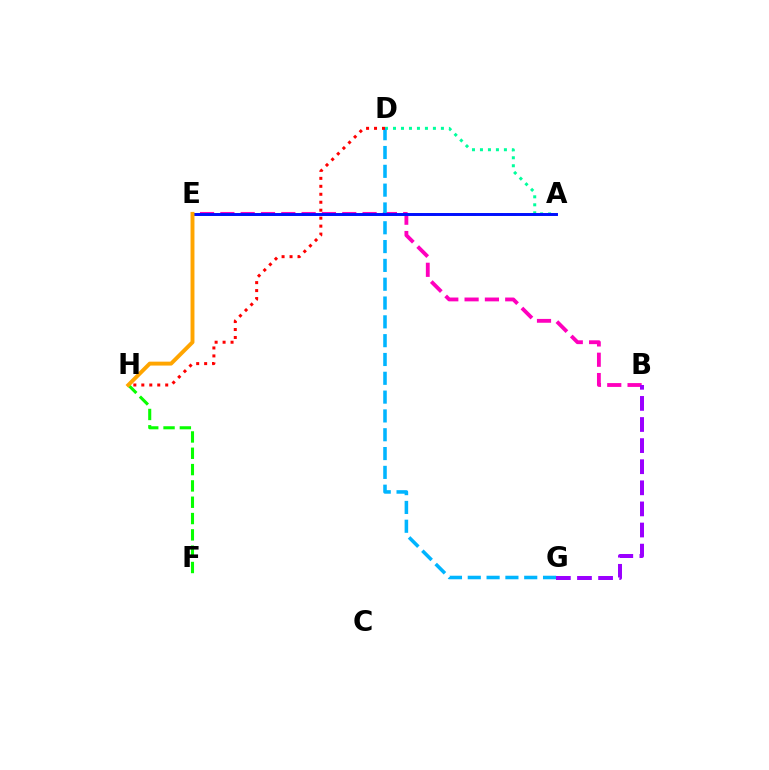{('A', 'D'): [{'color': '#00ff9d', 'line_style': 'dotted', 'thickness': 2.17}], ('B', 'E'): [{'color': '#ff00bd', 'line_style': 'dashed', 'thickness': 2.76}], ('A', 'E'): [{'color': '#b3ff00', 'line_style': 'dashed', 'thickness': 1.82}, {'color': '#0010ff', 'line_style': 'solid', 'thickness': 2.13}], ('D', 'G'): [{'color': '#00b5ff', 'line_style': 'dashed', 'thickness': 2.56}], ('D', 'H'): [{'color': '#ff0000', 'line_style': 'dotted', 'thickness': 2.16}], ('F', 'H'): [{'color': '#08ff00', 'line_style': 'dashed', 'thickness': 2.22}], ('E', 'H'): [{'color': '#ffa500', 'line_style': 'solid', 'thickness': 2.82}], ('B', 'G'): [{'color': '#9b00ff', 'line_style': 'dashed', 'thickness': 2.87}]}